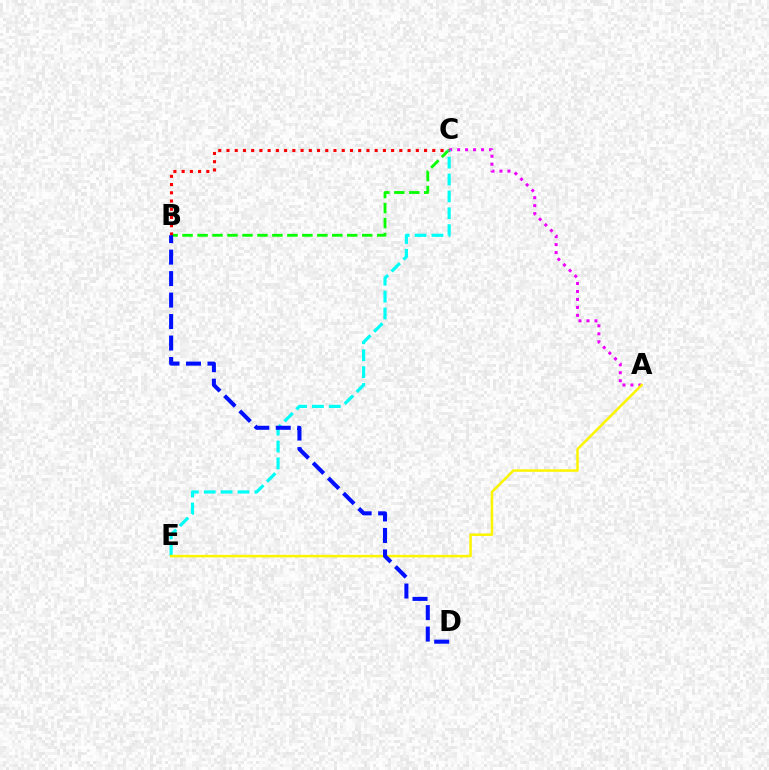{('A', 'C'): [{'color': '#ee00ff', 'line_style': 'dotted', 'thickness': 2.16}], ('B', 'C'): [{'color': '#08ff00', 'line_style': 'dashed', 'thickness': 2.03}, {'color': '#ff0000', 'line_style': 'dotted', 'thickness': 2.24}], ('C', 'E'): [{'color': '#00fff6', 'line_style': 'dashed', 'thickness': 2.29}], ('A', 'E'): [{'color': '#fcf500', 'line_style': 'solid', 'thickness': 1.8}], ('B', 'D'): [{'color': '#0010ff', 'line_style': 'dashed', 'thickness': 2.92}]}